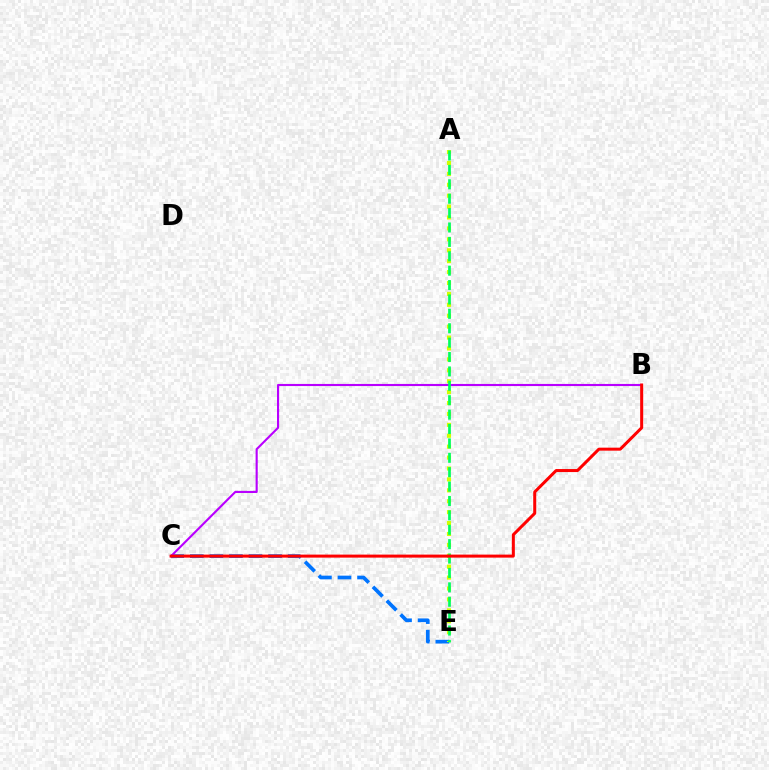{('C', 'E'): [{'color': '#0074ff', 'line_style': 'dashed', 'thickness': 2.66}], ('A', 'E'): [{'color': '#d1ff00', 'line_style': 'dotted', 'thickness': 2.96}, {'color': '#00ff5c', 'line_style': 'dashed', 'thickness': 1.96}], ('B', 'C'): [{'color': '#b900ff', 'line_style': 'solid', 'thickness': 1.53}, {'color': '#ff0000', 'line_style': 'solid', 'thickness': 2.17}]}